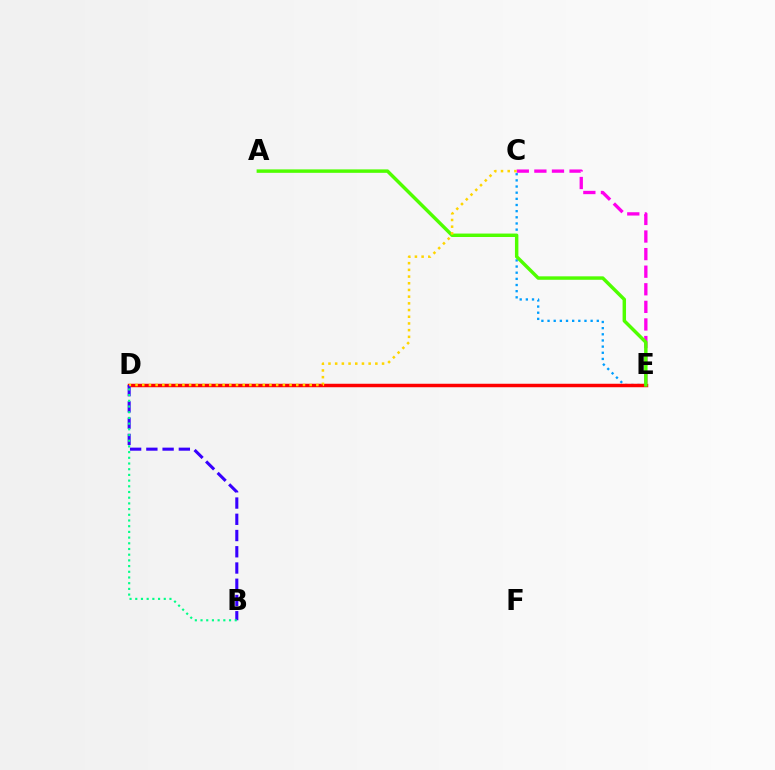{('C', 'E'): [{'color': '#009eff', 'line_style': 'dotted', 'thickness': 1.67}, {'color': '#ff00ed', 'line_style': 'dashed', 'thickness': 2.39}], ('D', 'E'): [{'color': '#ff0000', 'line_style': 'solid', 'thickness': 2.51}], ('A', 'E'): [{'color': '#4fff00', 'line_style': 'solid', 'thickness': 2.48}], ('B', 'D'): [{'color': '#3700ff', 'line_style': 'dashed', 'thickness': 2.21}, {'color': '#00ff86', 'line_style': 'dotted', 'thickness': 1.55}], ('C', 'D'): [{'color': '#ffd500', 'line_style': 'dotted', 'thickness': 1.82}]}